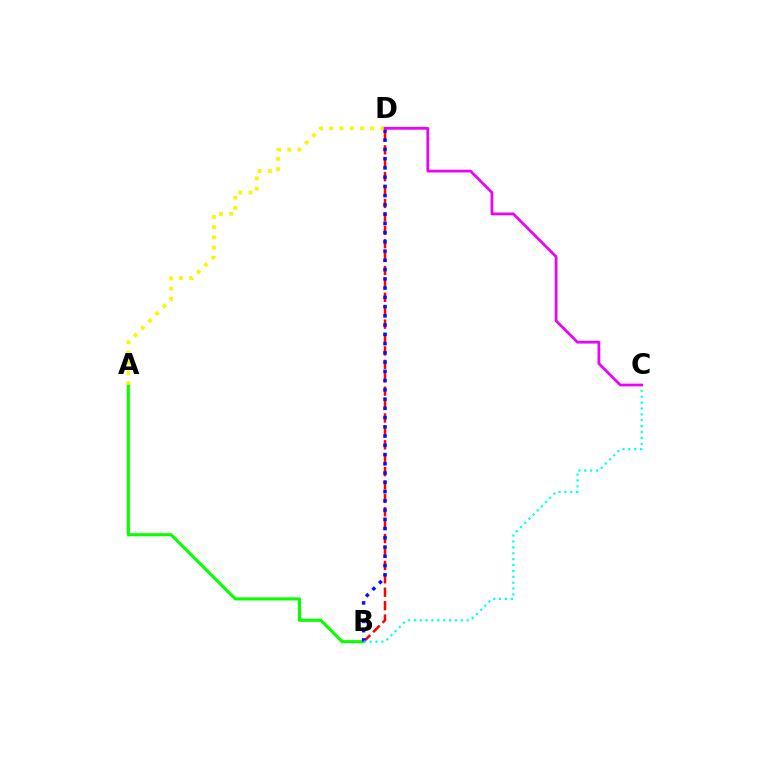{('A', 'B'): [{'color': '#08ff00', 'line_style': 'solid', 'thickness': 2.23}], ('B', 'D'): [{'color': '#ff0000', 'line_style': 'dashed', 'thickness': 1.82}, {'color': '#0010ff', 'line_style': 'dotted', 'thickness': 2.51}], ('B', 'C'): [{'color': '#00fff6', 'line_style': 'dotted', 'thickness': 1.6}], ('A', 'D'): [{'color': '#fcf500', 'line_style': 'dotted', 'thickness': 2.77}], ('C', 'D'): [{'color': '#ee00ff', 'line_style': 'solid', 'thickness': 1.98}]}